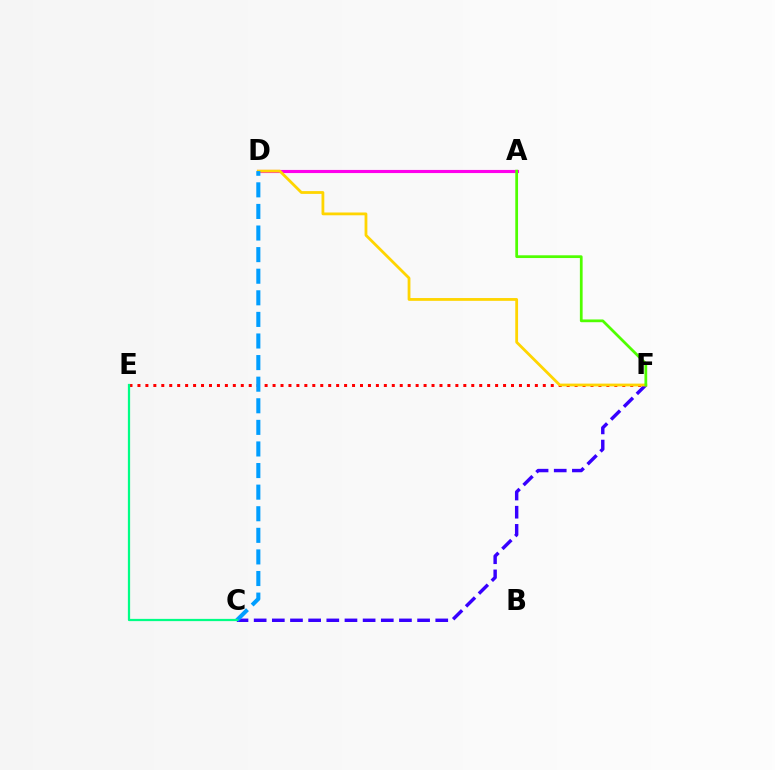{('E', 'F'): [{'color': '#ff0000', 'line_style': 'dotted', 'thickness': 2.16}], ('C', 'F'): [{'color': '#3700ff', 'line_style': 'dashed', 'thickness': 2.47}], ('A', 'D'): [{'color': '#ff00ed', 'line_style': 'solid', 'thickness': 2.25}], ('D', 'F'): [{'color': '#ffd500', 'line_style': 'solid', 'thickness': 2.01}], ('C', 'D'): [{'color': '#009eff', 'line_style': 'dashed', 'thickness': 2.93}], ('A', 'F'): [{'color': '#4fff00', 'line_style': 'solid', 'thickness': 1.98}], ('C', 'E'): [{'color': '#00ff86', 'line_style': 'solid', 'thickness': 1.62}]}